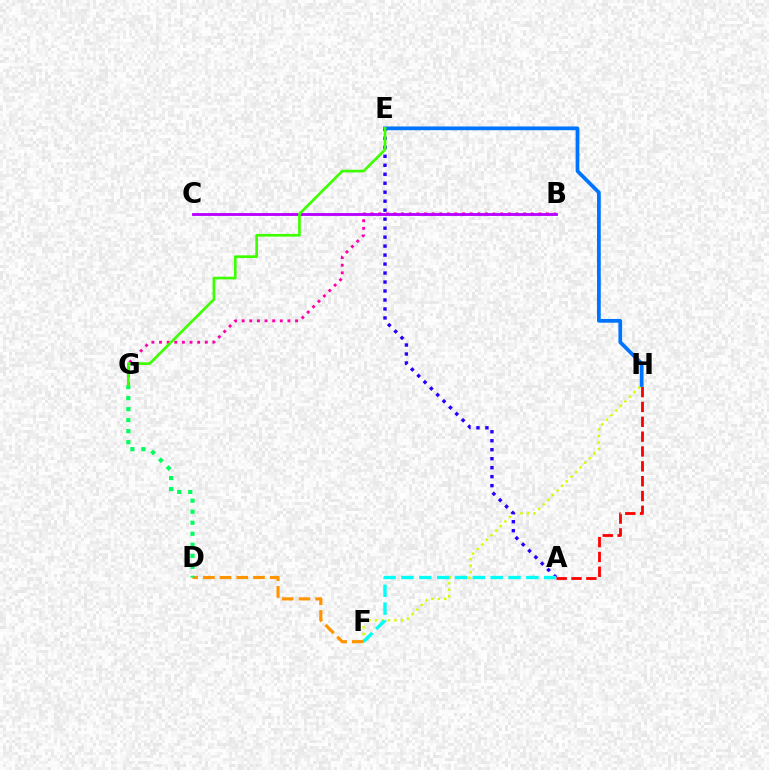{('F', 'H'): [{'color': '#d1ff00', 'line_style': 'dotted', 'thickness': 1.77}], ('A', 'E'): [{'color': '#2500ff', 'line_style': 'dotted', 'thickness': 2.44}], ('A', 'F'): [{'color': '#00fff6', 'line_style': 'dashed', 'thickness': 2.42}], ('B', 'G'): [{'color': '#ff00ac', 'line_style': 'dotted', 'thickness': 2.07}], ('D', 'F'): [{'color': '#ff9400', 'line_style': 'dashed', 'thickness': 2.27}], ('A', 'H'): [{'color': '#ff0000', 'line_style': 'dashed', 'thickness': 2.02}], ('E', 'H'): [{'color': '#0074ff', 'line_style': 'solid', 'thickness': 2.7}], ('D', 'G'): [{'color': '#00ff5c', 'line_style': 'dotted', 'thickness': 2.99}], ('B', 'C'): [{'color': '#b900ff', 'line_style': 'solid', 'thickness': 2.05}], ('E', 'G'): [{'color': '#3dff00', 'line_style': 'solid', 'thickness': 1.93}]}